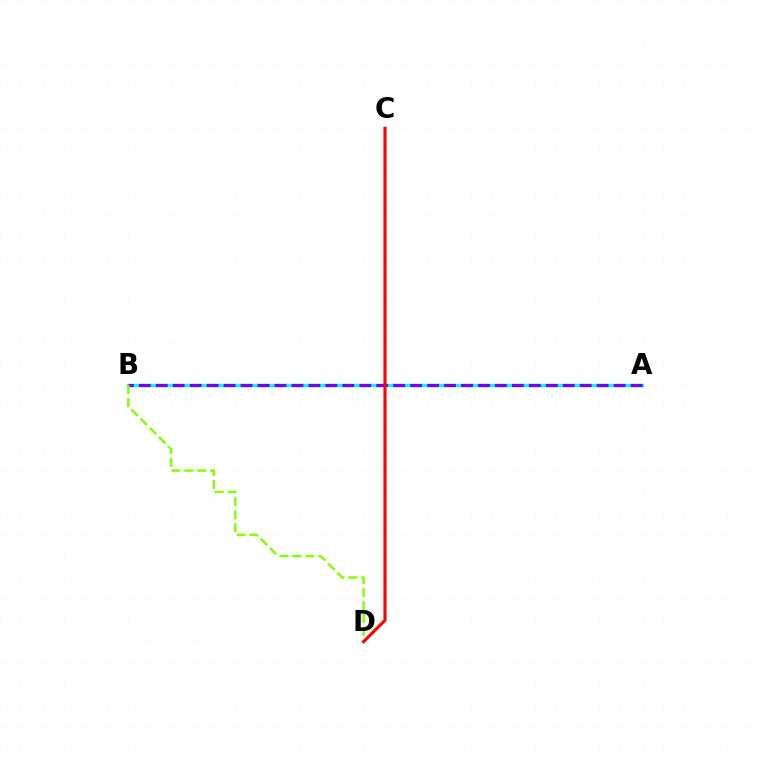{('A', 'B'): [{'color': '#00fff6', 'line_style': 'solid', 'thickness': 2.39}, {'color': '#7200ff', 'line_style': 'dashed', 'thickness': 2.3}], ('B', 'D'): [{'color': '#84ff00', 'line_style': 'dashed', 'thickness': 1.76}], ('C', 'D'): [{'color': '#ff0000', 'line_style': 'solid', 'thickness': 2.25}]}